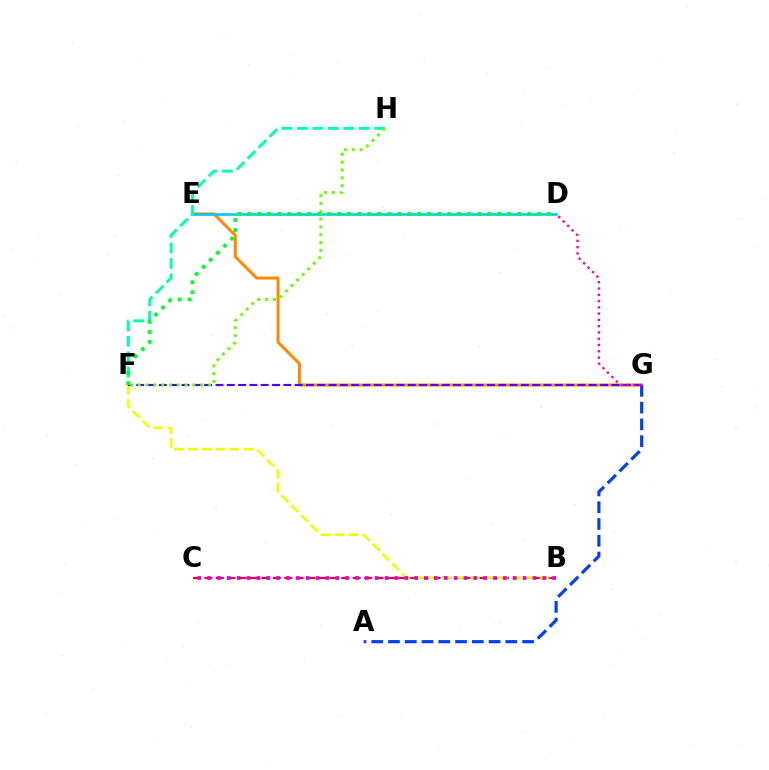{('E', 'G'): [{'color': '#ff8800', 'line_style': 'solid', 'thickness': 2.15}], ('B', 'C'): [{'color': '#ff0000', 'line_style': 'dashed', 'thickness': 1.55}, {'color': '#d600ff', 'line_style': 'dotted', 'thickness': 2.68}], ('D', 'E'): [{'color': '#00c7ff', 'line_style': 'solid', 'thickness': 1.87}], ('F', 'H'): [{'color': '#00ffaf', 'line_style': 'dashed', 'thickness': 2.1}, {'color': '#66ff00', 'line_style': 'dotted', 'thickness': 2.13}], ('A', 'G'): [{'color': '#003fff', 'line_style': 'dashed', 'thickness': 2.28}], ('B', 'F'): [{'color': '#eeff00', 'line_style': 'dashed', 'thickness': 1.89}], ('F', 'G'): [{'color': '#4f00ff', 'line_style': 'dashed', 'thickness': 1.54}], ('D', 'F'): [{'color': '#00ff27', 'line_style': 'dotted', 'thickness': 2.72}], ('D', 'G'): [{'color': '#ff00a0', 'line_style': 'dotted', 'thickness': 1.71}]}